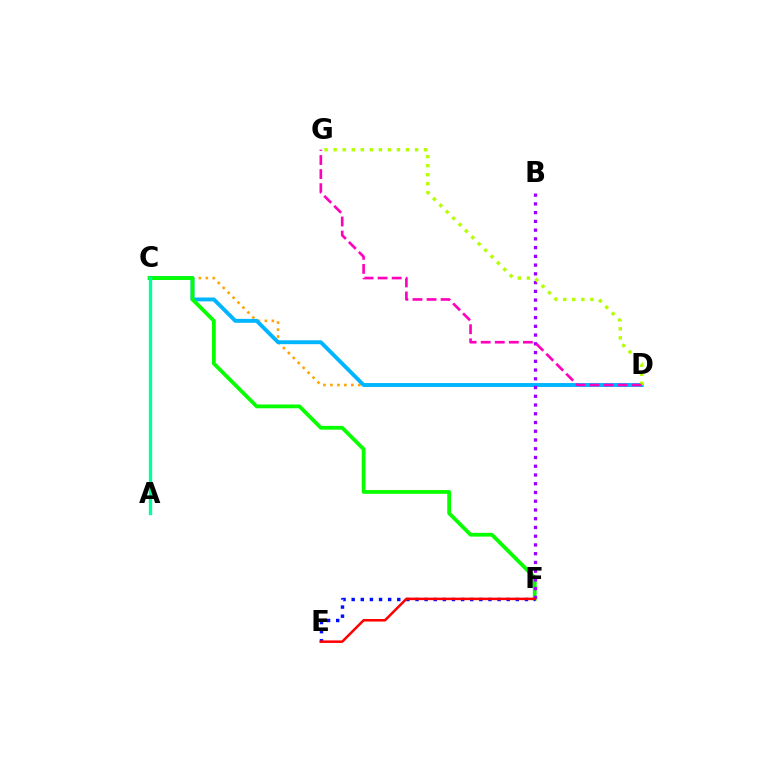{('C', 'D'): [{'color': '#ffa500', 'line_style': 'dotted', 'thickness': 1.9}, {'color': '#00b5ff', 'line_style': 'solid', 'thickness': 2.81}], ('C', 'F'): [{'color': '#08ff00', 'line_style': 'solid', 'thickness': 2.72}], ('B', 'F'): [{'color': '#9b00ff', 'line_style': 'dotted', 'thickness': 2.38}], ('D', 'G'): [{'color': '#b3ff00', 'line_style': 'dotted', 'thickness': 2.46}, {'color': '#ff00bd', 'line_style': 'dashed', 'thickness': 1.91}], ('A', 'C'): [{'color': '#00ff9d', 'line_style': 'solid', 'thickness': 2.39}], ('E', 'F'): [{'color': '#0010ff', 'line_style': 'dotted', 'thickness': 2.48}, {'color': '#ff0000', 'line_style': 'solid', 'thickness': 1.82}]}